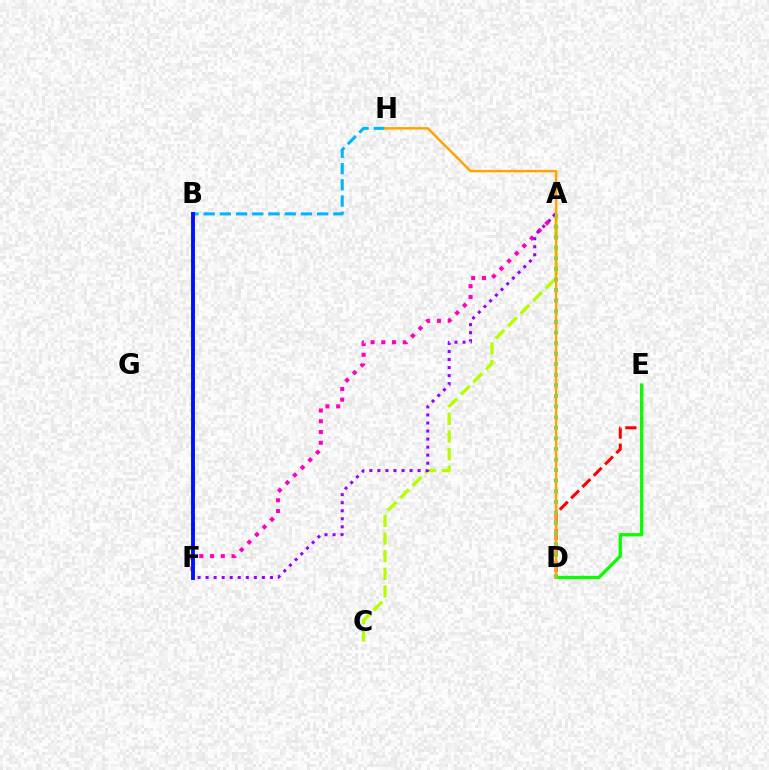{('A', 'C'): [{'color': '#b3ff00', 'line_style': 'dashed', 'thickness': 2.4}], ('A', 'F'): [{'color': '#ff00bd', 'line_style': 'dotted', 'thickness': 2.92}, {'color': '#9b00ff', 'line_style': 'dotted', 'thickness': 2.18}], ('D', 'E'): [{'color': '#ff0000', 'line_style': 'dashed', 'thickness': 2.17}, {'color': '#08ff00', 'line_style': 'solid', 'thickness': 2.35}], ('B', 'H'): [{'color': '#00b5ff', 'line_style': 'dashed', 'thickness': 2.2}], ('A', 'D'): [{'color': '#00ff9d', 'line_style': 'dotted', 'thickness': 2.88}], ('D', 'H'): [{'color': '#ffa500', 'line_style': 'solid', 'thickness': 1.78}], ('B', 'F'): [{'color': '#0010ff', 'line_style': 'solid', 'thickness': 2.8}]}